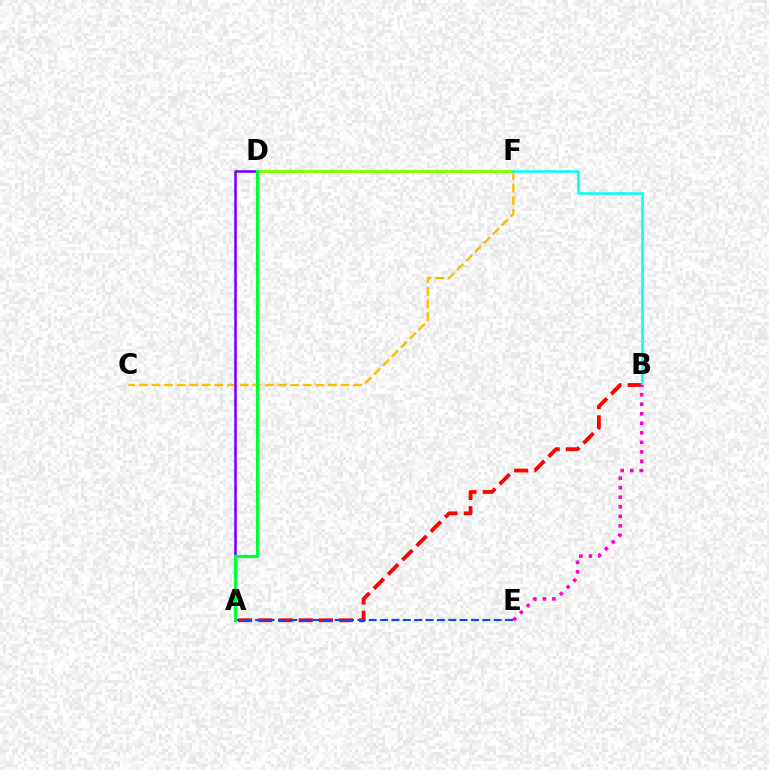{('D', 'F'): [{'color': '#84ff00', 'line_style': 'solid', 'thickness': 2.09}], ('A', 'B'): [{'color': '#ff0000', 'line_style': 'dashed', 'thickness': 2.74}], ('C', 'F'): [{'color': '#ffbd00', 'line_style': 'dashed', 'thickness': 1.71}], ('A', 'D'): [{'color': '#7200ff', 'line_style': 'solid', 'thickness': 1.83}, {'color': '#00ff39', 'line_style': 'solid', 'thickness': 2.28}], ('B', 'F'): [{'color': '#00fff6', 'line_style': 'solid', 'thickness': 1.81}], ('A', 'E'): [{'color': '#004bff', 'line_style': 'dashed', 'thickness': 1.54}], ('B', 'E'): [{'color': '#ff00cf', 'line_style': 'dotted', 'thickness': 2.59}]}